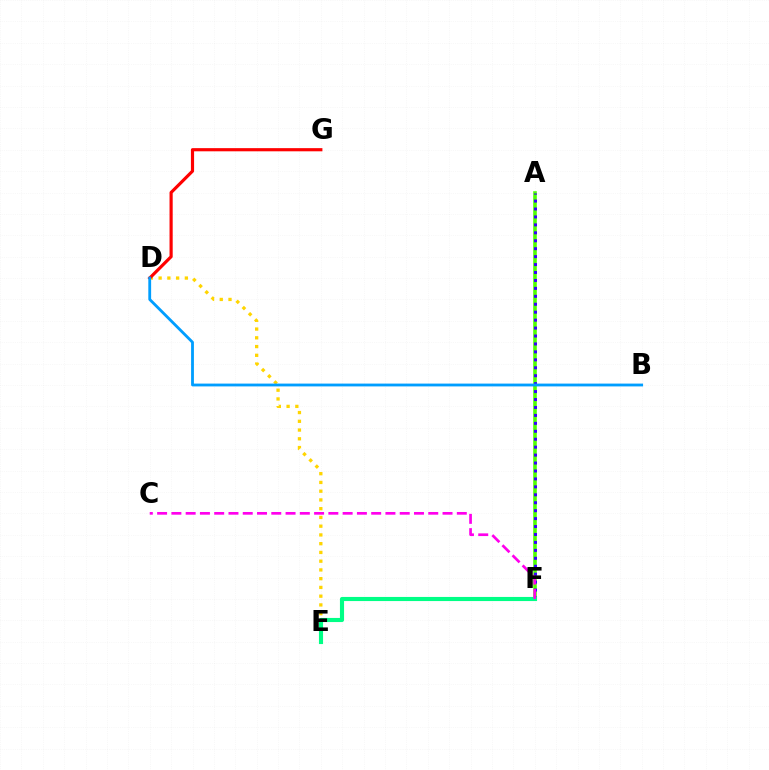{('D', 'E'): [{'color': '#ffd500', 'line_style': 'dotted', 'thickness': 2.38}], ('A', 'F'): [{'color': '#4fff00', 'line_style': 'solid', 'thickness': 2.59}, {'color': '#3700ff', 'line_style': 'dotted', 'thickness': 2.16}], ('D', 'G'): [{'color': '#ff0000', 'line_style': 'solid', 'thickness': 2.28}], ('E', 'F'): [{'color': '#00ff86', 'line_style': 'solid', 'thickness': 2.97}], ('C', 'F'): [{'color': '#ff00ed', 'line_style': 'dashed', 'thickness': 1.94}], ('B', 'D'): [{'color': '#009eff', 'line_style': 'solid', 'thickness': 2.03}]}